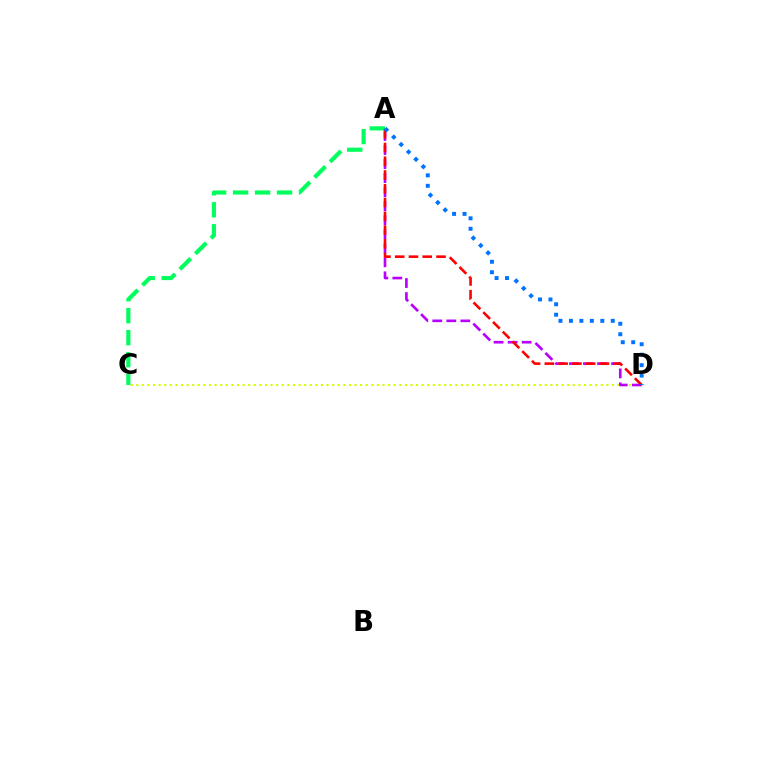{('C', 'D'): [{'color': '#d1ff00', 'line_style': 'dotted', 'thickness': 1.52}], ('A', 'D'): [{'color': '#b900ff', 'line_style': 'dashed', 'thickness': 1.91}, {'color': '#ff0000', 'line_style': 'dashed', 'thickness': 1.87}, {'color': '#0074ff', 'line_style': 'dotted', 'thickness': 2.84}], ('A', 'C'): [{'color': '#00ff5c', 'line_style': 'dashed', 'thickness': 2.99}]}